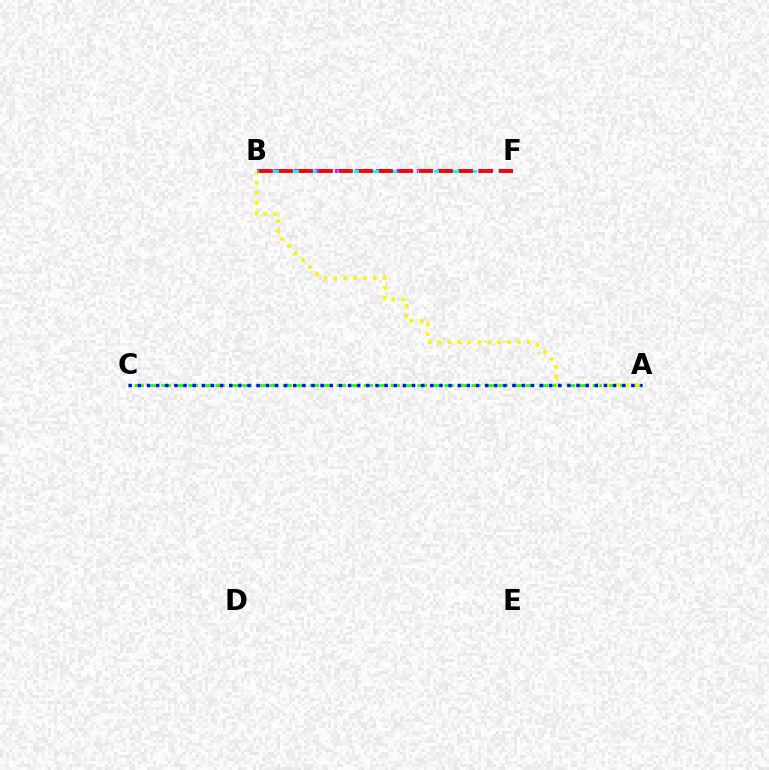{('A', 'C'): [{'color': '#08ff00', 'line_style': 'dashed', 'thickness': 1.83}, {'color': '#0010ff', 'line_style': 'dotted', 'thickness': 2.48}], ('A', 'B'): [{'color': '#fcf500', 'line_style': 'dotted', 'thickness': 2.69}], ('B', 'F'): [{'color': '#ee00ff', 'line_style': 'dashed', 'thickness': 2.78}, {'color': '#00fff6', 'line_style': 'dashed', 'thickness': 2.18}, {'color': '#ff0000', 'line_style': 'dashed', 'thickness': 2.72}]}